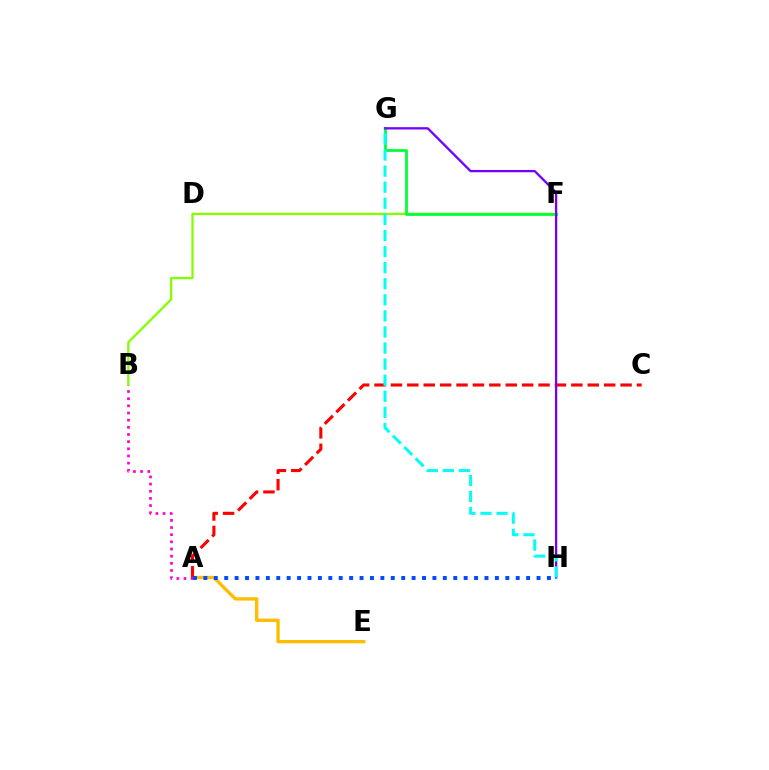{('A', 'E'): [{'color': '#ffbd00', 'line_style': 'solid', 'thickness': 2.41}], ('B', 'F'): [{'color': '#84ff00', 'line_style': 'solid', 'thickness': 1.65}], ('A', 'B'): [{'color': '#ff00cf', 'line_style': 'dotted', 'thickness': 1.95}], ('A', 'C'): [{'color': '#ff0000', 'line_style': 'dashed', 'thickness': 2.23}], ('F', 'G'): [{'color': '#00ff39', 'line_style': 'solid', 'thickness': 1.99}], ('G', 'H'): [{'color': '#7200ff', 'line_style': 'solid', 'thickness': 1.64}, {'color': '#00fff6', 'line_style': 'dashed', 'thickness': 2.18}], ('A', 'H'): [{'color': '#004bff', 'line_style': 'dotted', 'thickness': 2.83}]}